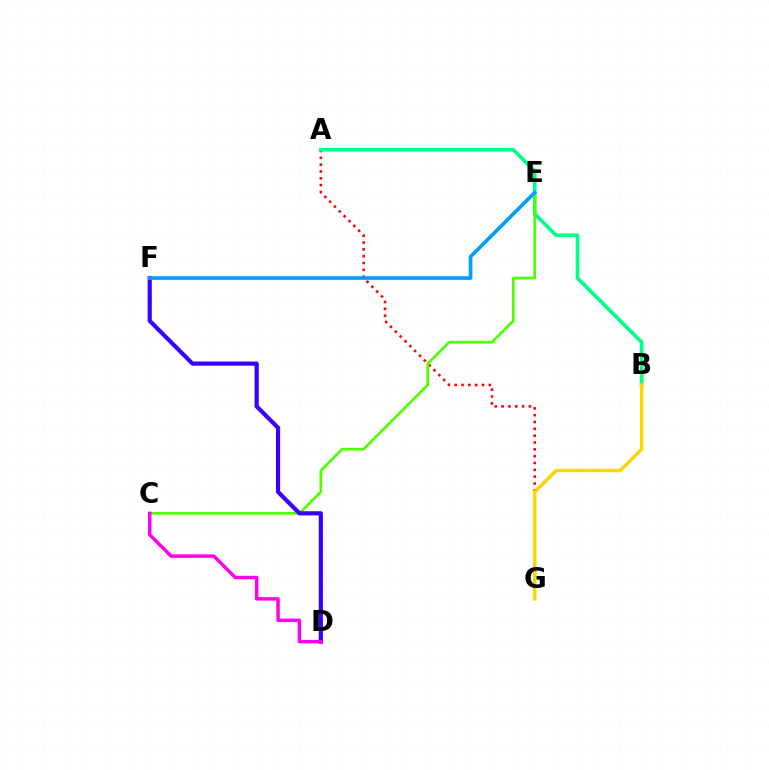{('A', 'G'): [{'color': '#ff0000', 'line_style': 'dotted', 'thickness': 1.86}], ('A', 'B'): [{'color': '#00ff86', 'line_style': 'solid', 'thickness': 2.66}], ('C', 'E'): [{'color': '#4fff00', 'line_style': 'solid', 'thickness': 1.94}], ('D', 'F'): [{'color': '#3700ff', 'line_style': 'solid', 'thickness': 3.0}], ('C', 'D'): [{'color': '#ff00ed', 'line_style': 'solid', 'thickness': 2.48}], ('B', 'G'): [{'color': '#ffd500', 'line_style': 'solid', 'thickness': 2.49}], ('E', 'F'): [{'color': '#009eff', 'line_style': 'solid', 'thickness': 2.63}]}